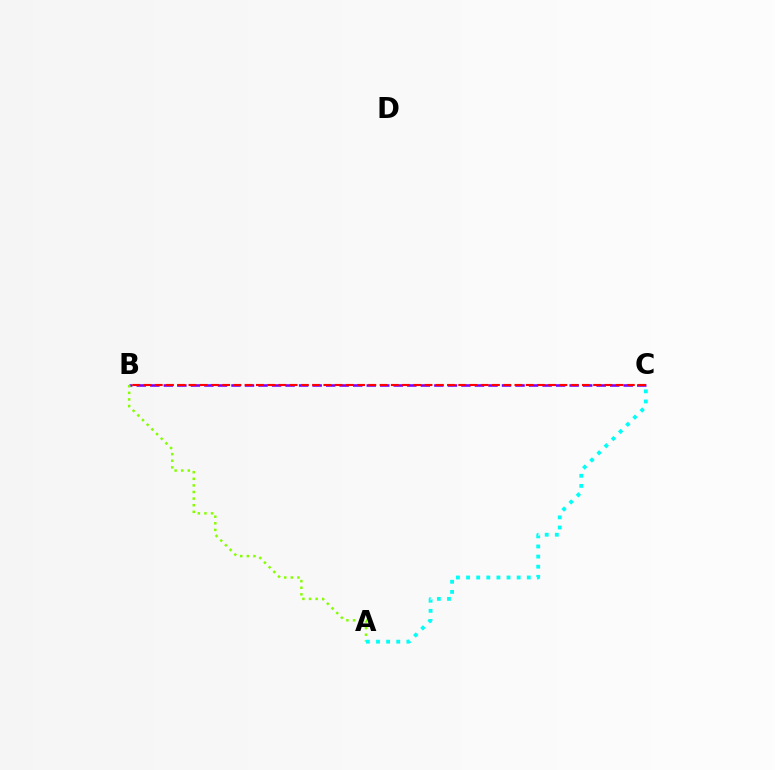{('B', 'C'): [{'color': '#7200ff', 'line_style': 'dashed', 'thickness': 1.84}, {'color': '#ff0000', 'line_style': 'dashed', 'thickness': 1.53}], ('A', 'B'): [{'color': '#84ff00', 'line_style': 'dotted', 'thickness': 1.79}], ('A', 'C'): [{'color': '#00fff6', 'line_style': 'dotted', 'thickness': 2.75}]}